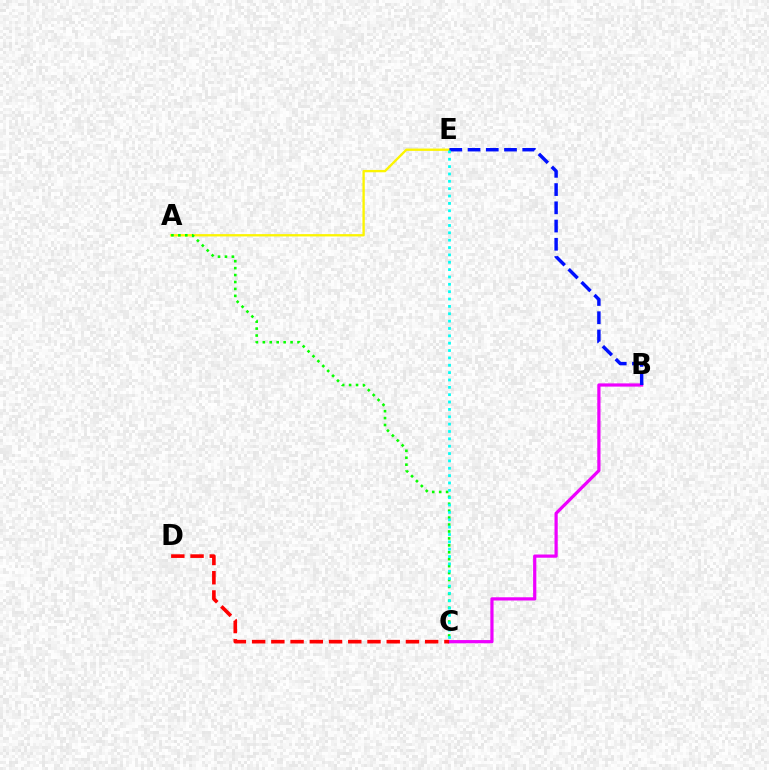{('A', 'E'): [{'color': '#fcf500', 'line_style': 'solid', 'thickness': 1.68}], ('A', 'C'): [{'color': '#08ff00', 'line_style': 'dotted', 'thickness': 1.88}], ('B', 'C'): [{'color': '#ee00ff', 'line_style': 'solid', 'thickness': 2.32}], ('B', 'E'): [{'color': '#0010ff', 'line_style': 'dashed', 'thickness': 2.48}], ('C', 'E'): [{'color': '#00fff6', 'line_style': 'dotted', 'thickness': 2.0}], ('C', 'D'): [{'color': '#ff0000', 'line_style': 'dashed', 'thickness': 2.61}]}